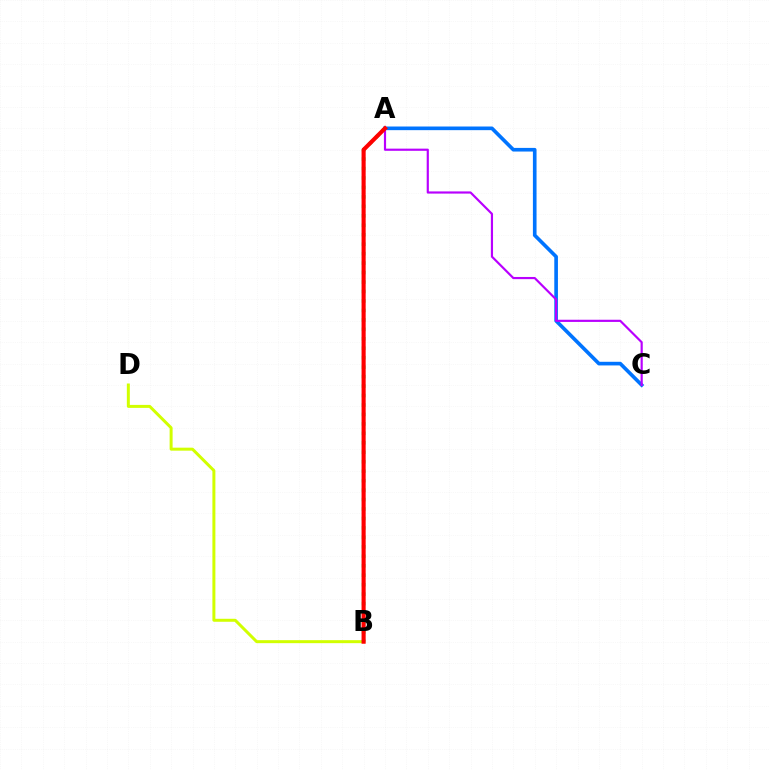{('B', 'D'): [{'color': '#d1ff00', 'line_style': 'solid', 'thickness': 2.15}], ('A', 'C'): [{'color': '#0074ff', 'line_style': 'solid', 'thickness': 2.62}, {'color': '#b900ff', 'line_style': 'solid', 'thickness': 1.57}], ('A', 'B'): [{'color': '#00ff5c', 'line_style': 'dotted', 'thickness': 2.57}, {'color': '#ff0000', 'line_style': 'solid', 'thickness': 2.96}]}